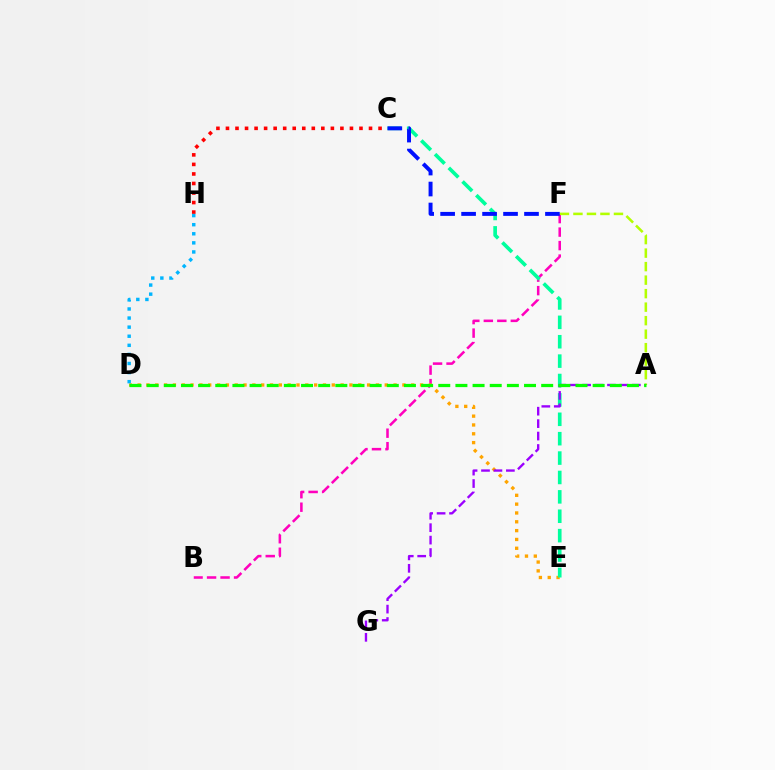{('B', 'F'): [{'color': '#ff00bd', 'line_style': 'dashed', 'thickness': 1.83}], ('D', 'E'): [{'color': '#ffa500', 'line_style': 'dotted', 'thickness': 2.4}], ('C', 'E'): [{'color': '#00ff9d', 'line_style': 'dashed', 'thickness': 2.63}], ('C', 'H'): [{'color': '#ff0000', 'line_style': 'dotted', 'thickness': 2.59}], ('A', 'G'): [{'color': '#9b00ff', 'line_style': 'dashed', 'thickness': 1.69}], ('A', 'F'): [{'color': '#b3ff00', 'line_style': 'dashed', 'thickness': 1.83}], ('D', 'H'): [{'color': '#00b5ff', 'line_style': 'dotted', 'thickness': 2.47}], ('A', 'D'): [{'color': '#08ff00', 'line_style': 'dashed', 'thickness': 2.33}], ('C', 'F'): [{'color': '#0010ff', 'line_style': 'dashed', 'thickness': 2.85}]}